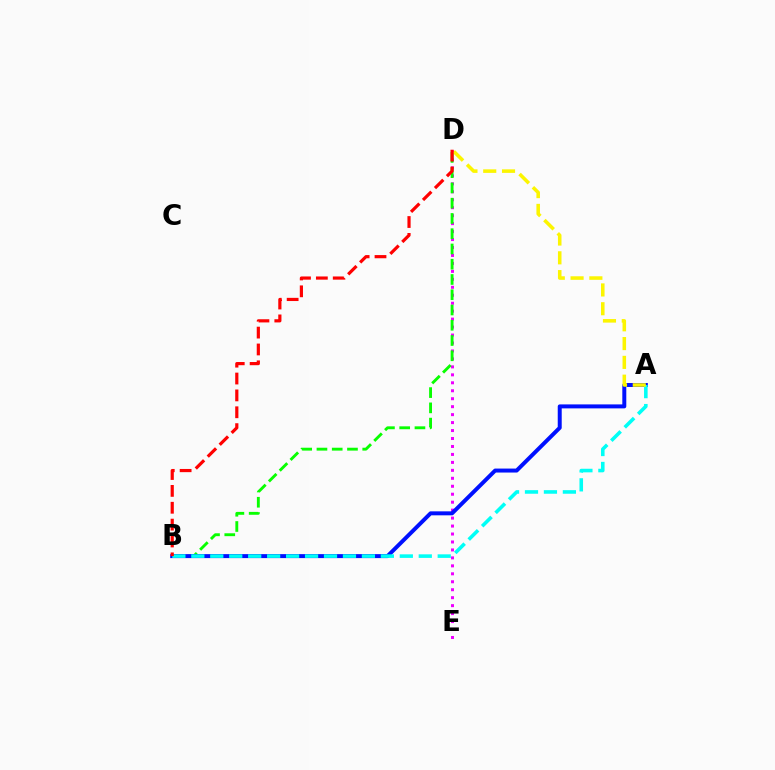{('D', 'E'): [{'color': '#ee00ff', 'line_style': 'dotted', 'thickness': 2.16}], ('B', 'D'): [{'color': '#08ff00', 'line_style': 'dashed', 'thickness': 2.07}, {'color': '#ff0000', 'line_style': 'dashed', 'thickness': 2.29}], ('A', 'B'): [{'color': '#0010ff', 'line_style': 'solid', 'thickness': 2.86}, {'color': '#00fff6', 'line_style': 'dashed', 'thickness': 2.57}], ('A', 'D'): [{'color': '#fcf500', 'line_style': 'dashed', 'thickness': 2.55}]}